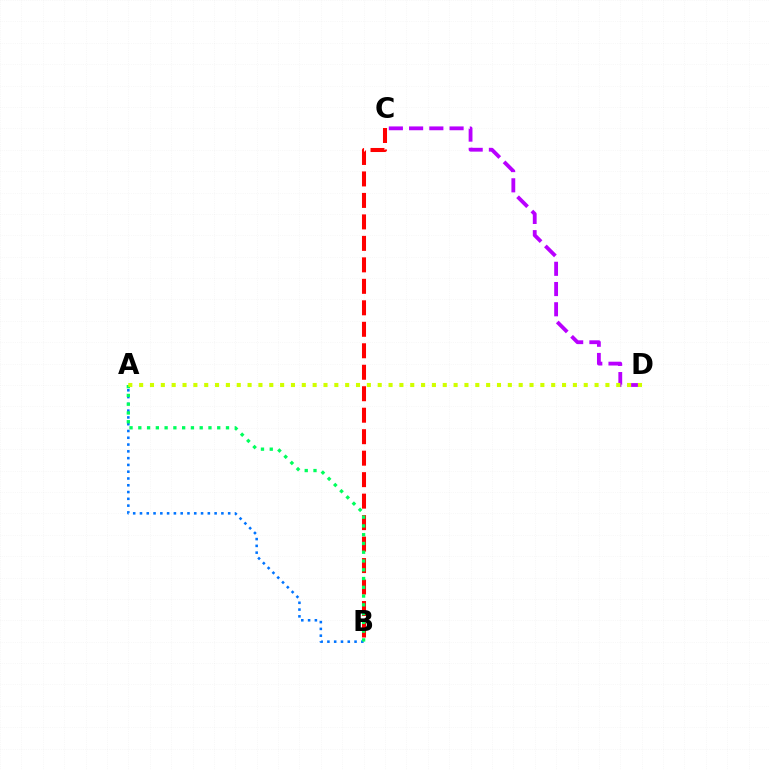{('A', 'B'): [{'color': '#0074ff', 'line_style': 'dotted', 'thickness': 1.84}, {'color': '#00ff5c', 'line_style': 'dotted', 'thickness': 2.38}], ('B', 'C'): [{'color': '#ff0000', 'line_style': 'dashed', 'thickness': 2.92}], ('C', 'D'): [{'color': '#b900ff', 'line_style': 'dashed', 'thickness': 2.75}], ('A', 'D'): [{'color': '#d1ff00', 'line_style': 'dotted', 'thickness': 2.95}]}